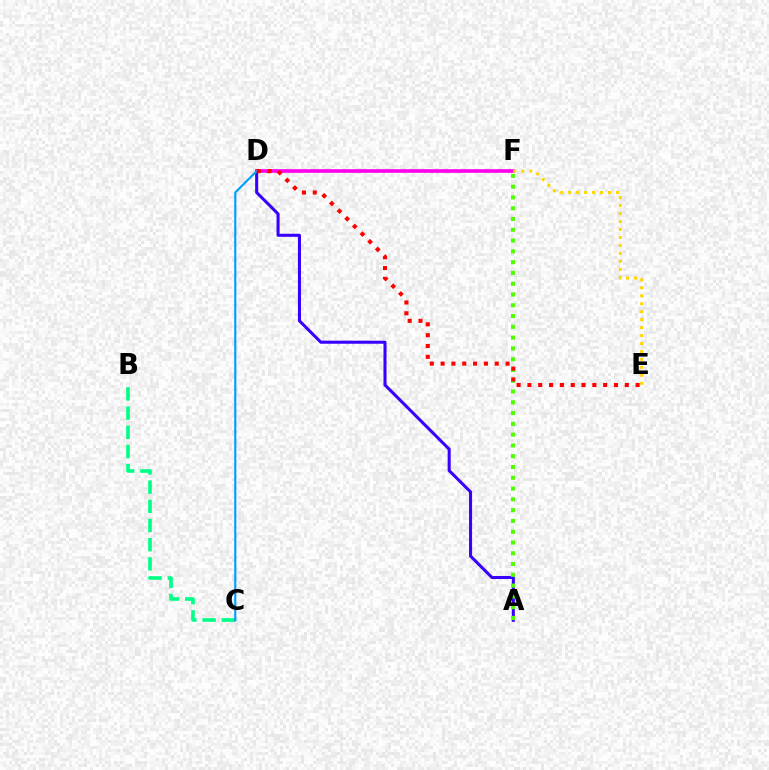{('A', 'D'): [{'color': '#3700ff', 'line_style': 'solid', 'thickness': 2.19}], ('D', 'F'): [{'color': '#ff00ed', 'line_style': 'solid', 'thickness': 2.63}], ('A', 'F'): [{'color': '#4fff00', 'line_style': 'dotted', 'thickness': 2.93}], ('B', 'C'): [{'color': '#00ff86', 'line_style': 'dashed', 'thickness': 2.61}], ('C', 'D'): [{'color': '#009eff', 'line_style': 'solid', 'thickness': 1.55}], ('D', 'E'): [{'color': '#ff0000', 'line_style': 'dotted', 'thickness': 2.94}], ('E', 'F'): [{'color': '#ffd500', 'line_style': 'dotted', 'thickness': 2.16}]}